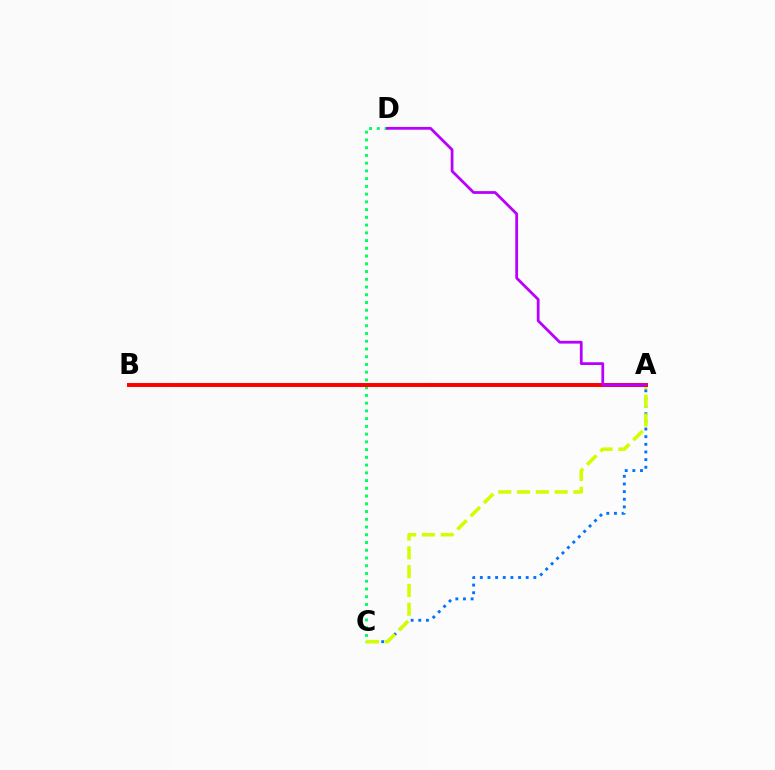{('C', 'D'): [{'color': '#00ff5c', 'line_style': 'dotted', 'thickness': 2.1}], ('A', 'C'): [{'color': '#0074ff', 'line_style': 'dotted', 'thickness': 2.08}, {'color': '#d1ff00', 'line_style': 'dashed', 'thickness': 2.55}], ('A', 'B'): [{'color': '#ff0000', 'line_style': 'solid', 'thickness': 2.84}], ('A', 'D'): [{'color': '#b900ff', 'line_style': 'solid', 'thickness': 2.0}]}